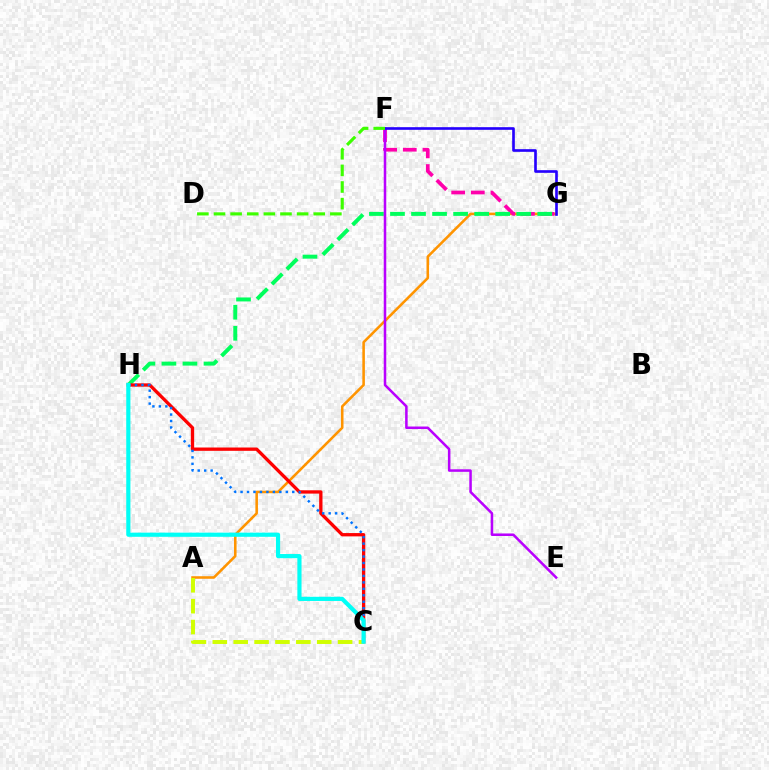{('A', 'G'): [{'color': '#ff9400', 'line_style': 'solid', 'thickness': 1.85}], ('F', 'G'): [{'color': '#ff00ac', 'line_style': 'dashed', 'thickness': 2.67}, {'color': '#2500ff', 'line_style': 'solid', 'thickness': 1.91}], ('G', 'H'): [{'color': '#00ff5c', 'line_style': 'dashed', 'thickness': 2.86}], ('C', 'H'): [{'color': '#ff0000', 'line_style': 'solid', 'thickness': 2.39}, {'color': '#0074ff', 'line_style': 'dotted', 'thickness': 1.76}, {'color': '#00fff6', 'line_style': 'solid', 'thickness': 2.99}], ('E', 'F'): [{'color': '#b900ff', 'line_style': 'solid', 'thickness': 1.82}], ('A', 'C'): [{'color': '#d1ff00', 'line_style': 'dashed', 'thickness': 2.84}], ('D', 'F'): [{'color': '#3dff00', 'line_style': 'dashed', 'thickness': 2.26}]}